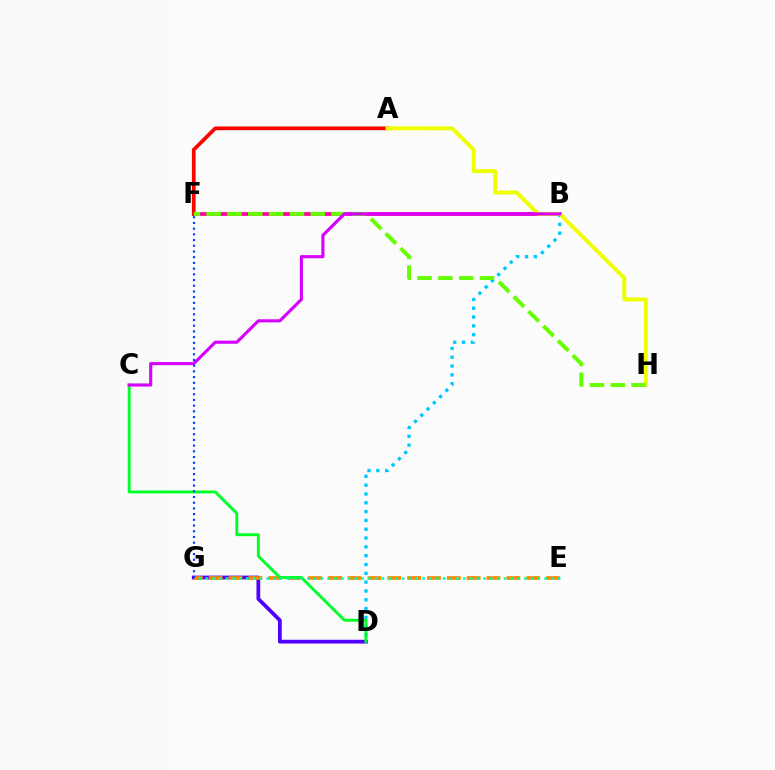{('B', 'F'): [{'color': '#ff00a0', 'line_style': 'solid', 'thickness': 2.71}], ('B', 'D'): [{'color': '#00c7ff', 'line_style': 'dotted', 'thickness': 2.4}], ('A', 'F'): [{'color': '#ff0000', 'line_style': 'solid', 'thickness': 2.66}], ('A', 'H'): [{'color': '#eeff00', 'line_style': 'solid', 'thickness': 2.83}], ('D', 'G'): [{'color': '#4f00ff', 'line_style': 'solid', 'thickness': 2.71}], ('F', 'H'): [{'color': '#66ff00', 'line_style': 'dashed', 'thickness': 2.83}], ('E', 'G'): [{'color': '#ff8800', 'line_style': 'dashed', 'thickness': 2.7}, {'color': '#00ffaf', 'line_style': 'dotted', 'thickness': 1.84}], ('C', 'D'): [{'color': '#00ff27', 'line_style': 'solid', 'thickness': 2.09}], ('B', 'C'): [{'color': '#d600ff', 'line_style': 'solid', 'thickness': 2.24}], ('F', 'G'): [{'color': '#003fff', 'line_style': 'dotted', 'thickness': 1.55}]}